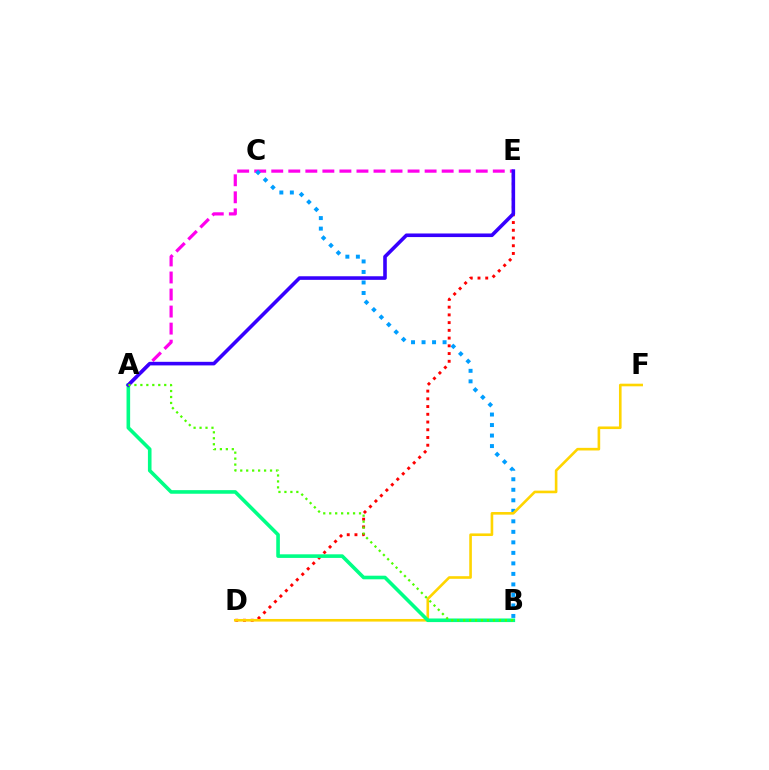{('A', 'E'): [{'color': '#ff00ed', 'line_style': 'dashed', 'thickness': 2.31}, {'color': '#3700ff', 'line_style': 'solid', 'thickness': 2.59}], ('B', 'C'): [{'color': '#009eff', 'line_style': 'dotted', 'thickness': 2.86}], ('D', 'E'): [{'color': '#ff0000', 'line_style': 'dotted', 'thickness': 2.1}], ('D', 'F'): [{'color': '#ffd500', 'line_style': 'solid', 'thickness': 1.89}], ('A', 'B'): [{'color': '#00ff86', 'line_style': 'solid', 'thickness': 2.6}, {'color': '#4fff00', 'line_style': 'dotted', 'thickness': 1.62}]}